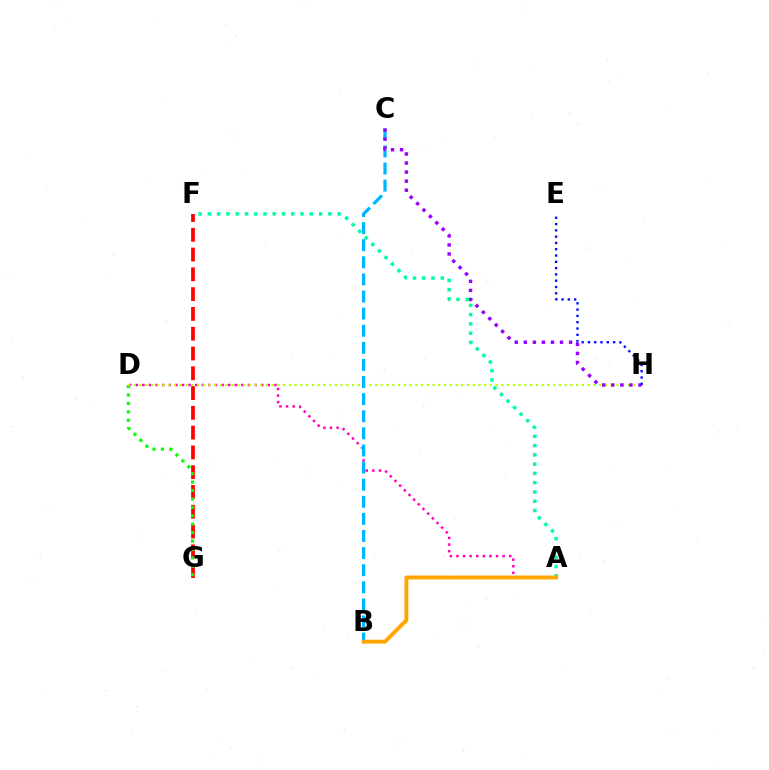{('F', 'G'): [{'color': '#ff0000', 'line_style': 'dashed', 'thickness': 2.69}], ('A', 'D'): [{'color': '#ff00bd', 'line_style': 'dotted', 'thickness': 1.79}], ('D', 'G'): [{'color': '#08ff00', 'line_style': 'dotted', 'thickness': 2.29}], ('D', 'H'): [{'color': '#b3ff00', 'line_style': 'dotted', 'thickness': 1.56}], ('B', 'C'): [{'color': '#00b5ff', 'line_style': 'dashed', 'thickness': 2.32}], ('C', 'H'): [{'color': '#9b00ff', 'line_style': 'dotted', 'thickness': 2.46}], ('A', 'F'): [{'color': '#00ff9d', 'line_style': 'dotted', 'thickness': 2.52}], ('E', 'H'): [{'color': '#0010ff', 'line_style': 'dotted', 'thickness': 1.71}], ('A', 'B'): [{'color': '#ffa500', 'line_style': 'solid', 'thickness': 2.81}]}